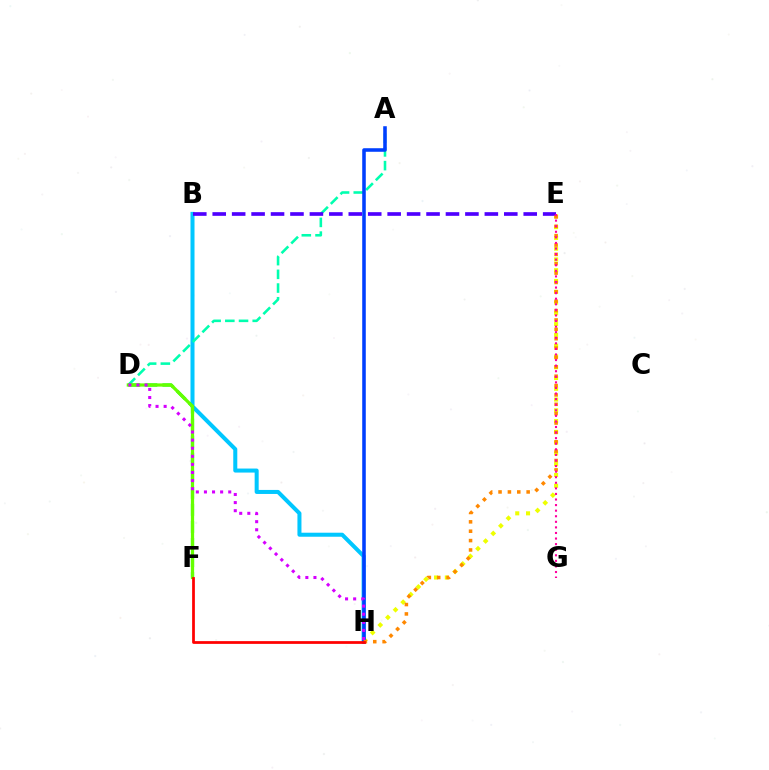{('E', 'H'): [{'color': '#eeff00', 'line_style': 'dotted', 'thickness': 2.93}, {'color': '#ff8800', 'line_style': 'dotted', 'thickness': 2.55}], ('B', 'H'): [{'color': '#00c7ff', 'line_style': 'solid', 'thickness': 2.9}], ('A', 'D'): [{'color': '#00ffaf', 'line_style': 'dashed', 'thickness': 1.86}], ('D', 'F'): [{'color': '#00ff27', 'line_style': 'dashed', 'thickness': 2.32}, {'color': '#66ff00', 'line_style': 'solid', 'thickness': 2.33}], ('B', 'E'): [{'color': '#4f00ff', 'line_style': 'dashed', 'thickness': 2.64}], ('A', 'H'): [{'color': '#003fff', 'line_style': 'solid', 'thickness': 2.56}], ('D', 'H'): [{'color': '#d600ff', 'line_style': 'dotted', 'thickness': 2.2}], ('E', 'G'): [{'color': '#ff00a0', 'line_style': 'dotted', 'thickness': 1.52}], ('F', 'H'): [{'color': '#ff0000', 'line_style': 'solid', 'thickness': 1.98}]}